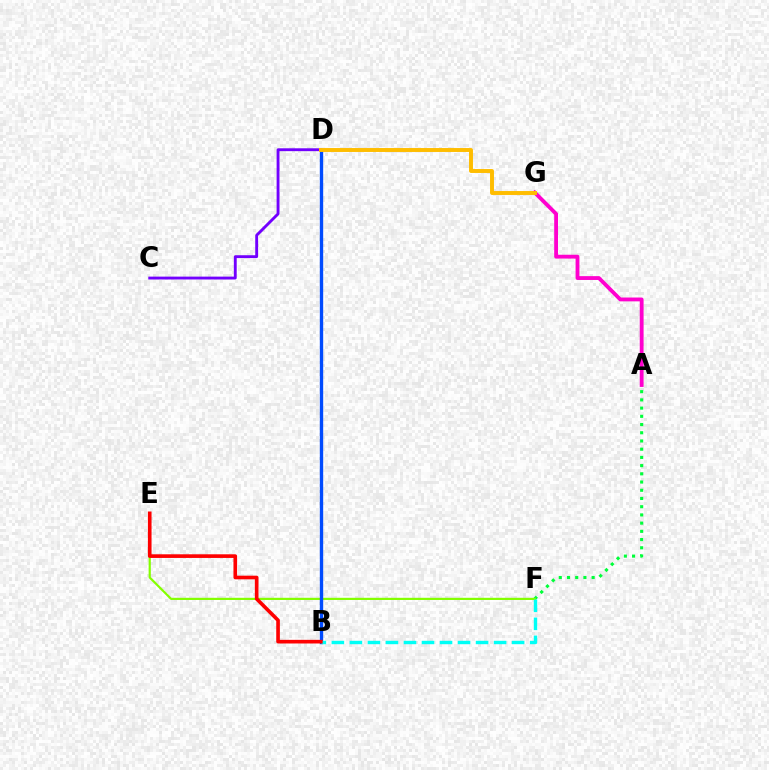{('C', 'D'): [{'color': '#7200ff', 'line_style': 'solid', 'thickness': 2.07}], ('A', 'F'): [{'color': '#00ff39', 'line_style': 'dotted', 'thickness': 2.23}], ('A', 'G'): [{'color': '#ff00cf', 'line_style': 'solid', 'thickness': 2.76}], ('E', 'F'): [{'color': '#84ff00', 'line_style': 'solid', 'thickness': 1.58}], ('B', 'D'): [{'color': '#004bff', 'line_style': 'solid', 'thickness': 2.42}], ('B', 'F'): [{'color': '#00fff6', 'line_style': 'dashed', 'thickness': 2.45}], ('D', 'G'): [{'color': '#ffbd00', 'line_style': 'solid', 'thickness': 2.83}], ('B', 'E'): [{'color': '#ff0000', 'line_style': 'solid', 'thickness': 2.62}]}